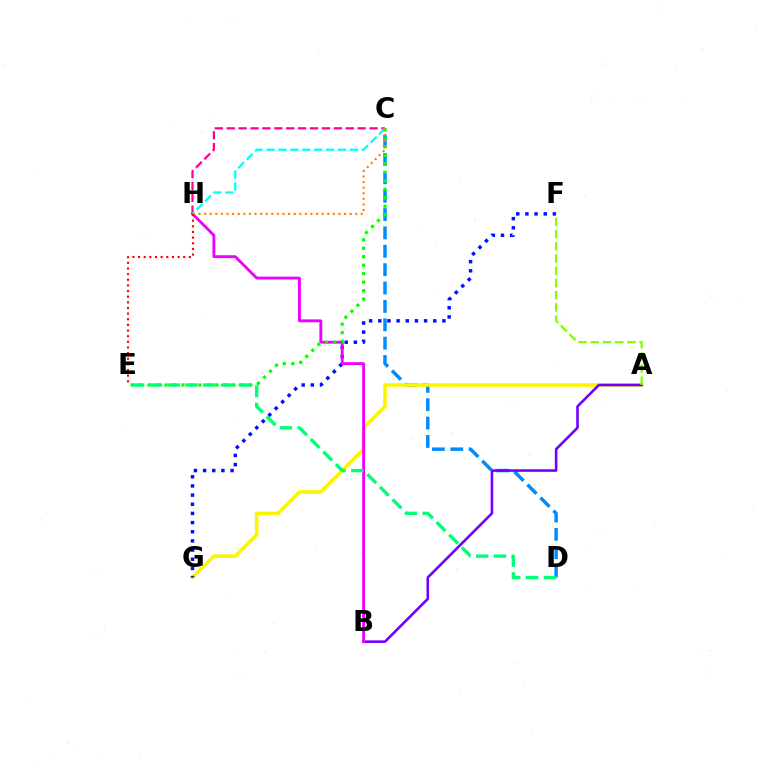{('C', 'H'): [{'color': '#ff0094', 'line_style': 'dashed', 'thickness': 1.62}, {'color': '#00fff6', 'line_style': 'dashed', 'thickness': 1.62}, {'color': '#ff7c00', 'line_style': 'dotted', 'thickness': 1.52}], ('C', 'D'): [{'color': '#008cff', 'line_style': 'dashed', 'thickness': 2.5}], ('A', 'G'): [{'color': '#fcf500', 'line_style': 'solid', 'thickness': 2.58}], ('F', 'G'): [{'color': '#0010ff', 'line_style': 'dotted', 'thickness': 2.49}], ('A', 'B'): [{'color': '#7200ff', 'line_style': 'solid', 'thickness': 1.87}], ('A', 'F'): [{'color': '#84ff00', 'line_style': 'dashed', 'thickness': 1.66}], ('B', 'H'): [{'color': '#ee00ff', 'line_style': 'solid', 'thickness': 2.06}], ('C', 'E'): [{'color': '#08ff00', 'line_style': 'dotted', 'thickness': 2.3}], ('D', 'E'): [{'color': '#00ff74', 'line_style': 'dashed', 'thickness': 2.42}], ('E', 'H'): [{'color': '#ff0000', 'line_style': 'dotted', 'thickness': 1.53}]}